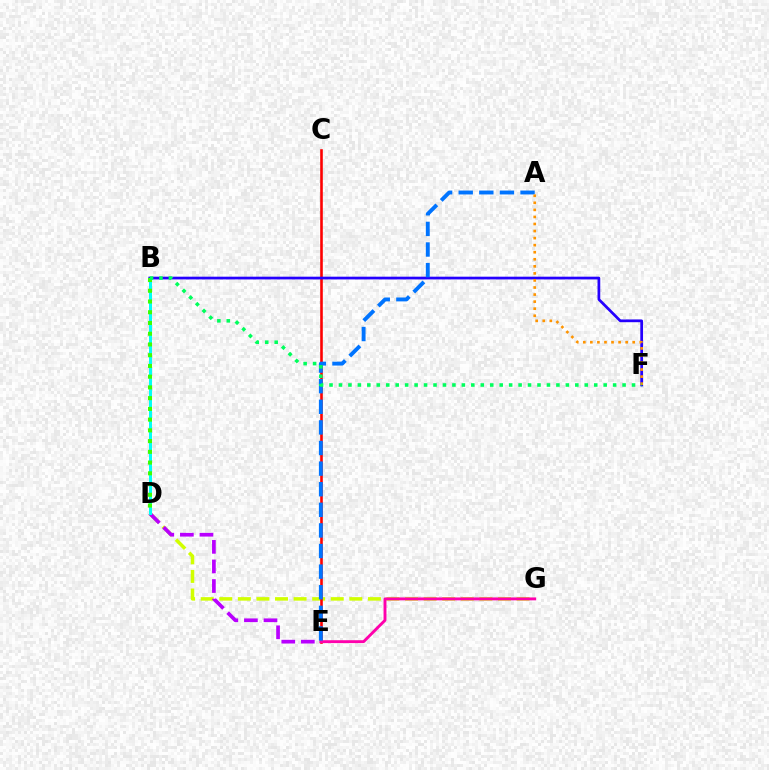{('D', 'G'): [{'color': '#d1ff00', 'line_style': 'dashed', 'thickness': 2.52}], ('C', 'E'): [{'color': '#ff0000', 'line_style': 'solid', 'thickness': 1.87}], ('D', 'E'): [{'color': '#b900ff', 'line_style': 'dashed', 'thickness': 2.66}], ('E', 'G'): [{'color': '#ff00ac', 'line_style': 'solid', 'thickness': 2.09}], ('B', 'D'): [{'color': '#00fff6', 'line_style': 'solid', 'thickness': 2.16}, {'color': '#3dff00', 'line_style': 'dotted', 'thickness': 2.92}], ('B', 'F'): [{'color': '#2500ff', 'line_style': 'solid', 'thickness': 1.97}, {'color': '#00ff5c', 'line_style': 'dotted', 'thickness': 2.57}], ('A', 'E'): [{'color': '#0074ff', 'line_style': 'dashed', 'thickness': 2.8}], ('A', 'F'): [{'color': '#ff9400', 'line_style': 'dotted', 'thickness': 1.92}]}